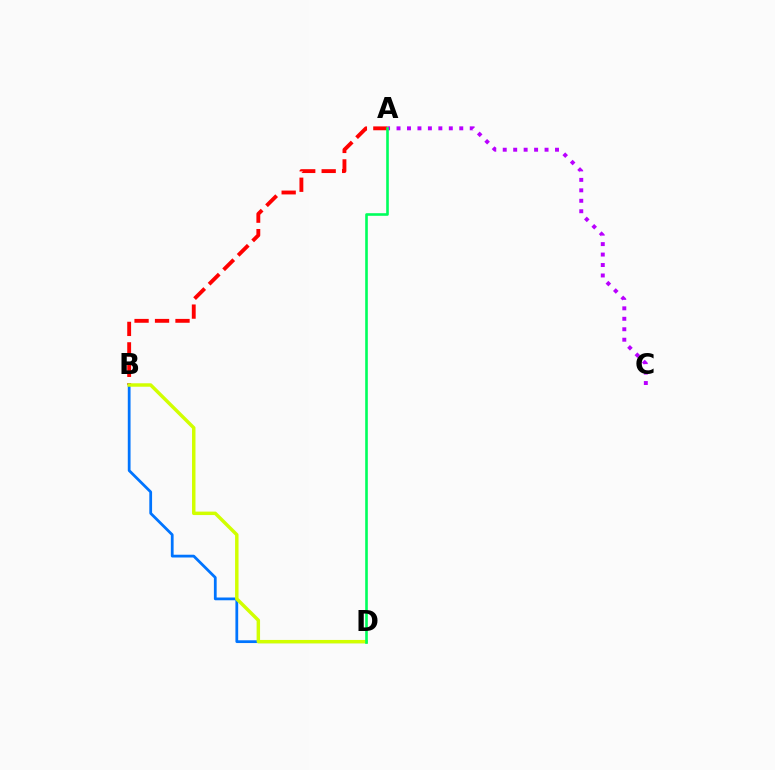{('A', 'B'): [{'color': '#ff0000', 'line_style': 'dashed', 'thickness': 2.78}], ('B', 'D'): [{'color': '#0074ff', 'line_style': 'solid', 'thickness': 1.99}, {'color': '#d1ff00', 'line_style': 'solid', 'thickness': 2.49}], ('A', 'C'): [{'color': '#b900ff', 'line_style': 'dotted', 'thickness': 2.84}], ('A', 'D'): [{'color': '#00ff5c', 'line_style': 'solid', 'thickness': 1.89}]}